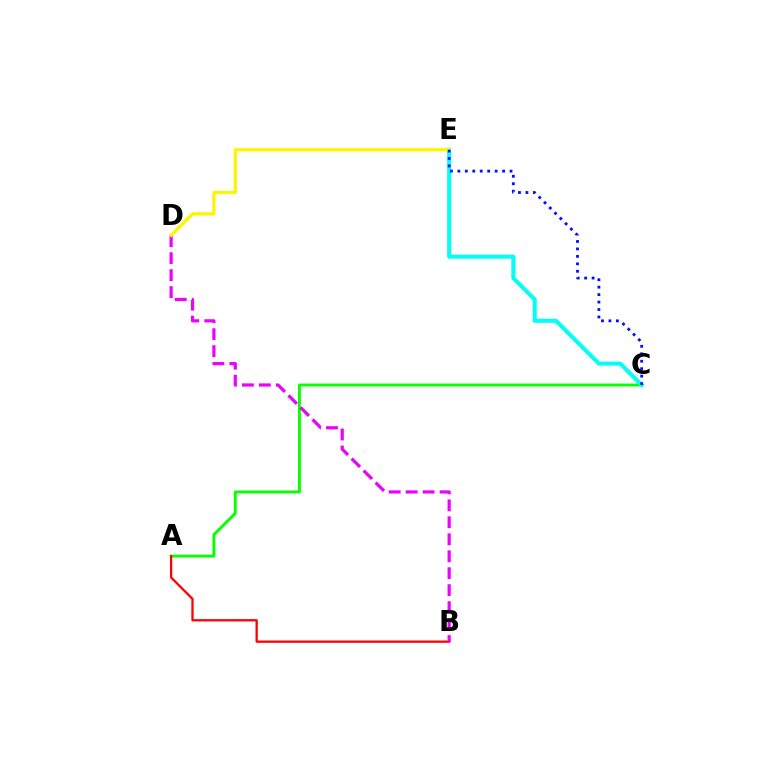{('A', 'C'): [{'color': '#08ff00', 'line_style': 'solid', 'thickness': 2.08}], ('C', 'E'): [{'color': '#00fff6', 'line_style': 'solid', 'thickness': 2.9}, {'color': '#0010ff', 'line_style': 'dotted', 'thickness': 2.02}], ('A', 'B'): [{'color': '#ff0000', 'line_style': 'solid', 'thickness': 1.64}], ('B', 'D'): [{'color': '#ee00ff', 'line_style': 'dashed', 'thickness': 2.31}], ('D', 'E'): [{'color': '#fcf500', 'line_style': 'solid', 'thickness': 2.34}]}